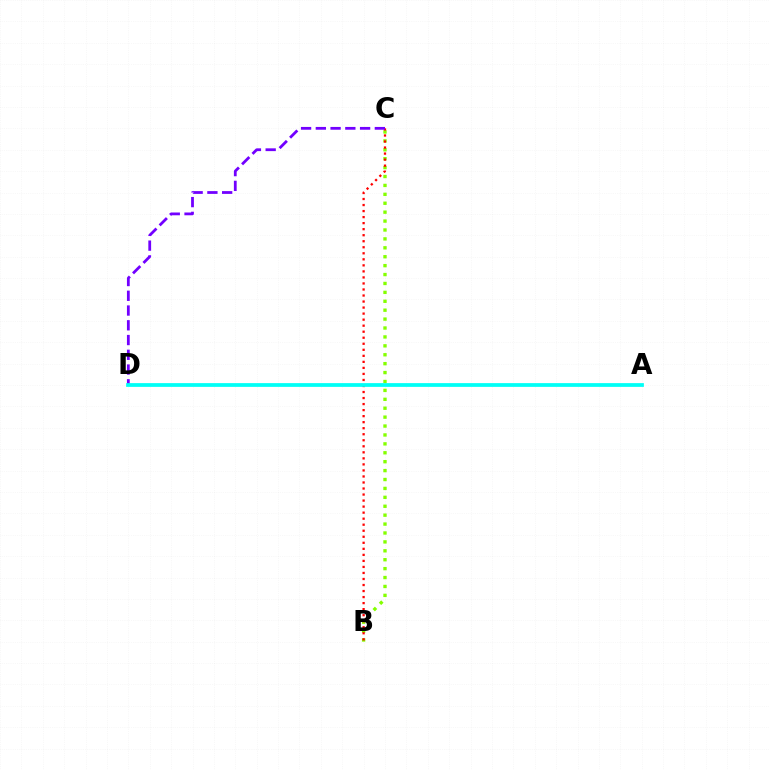{('B', 'C'): [{'color': '#84ff00', 'line_style': 'dotted', 'thickness': 2.42}, {'color': '#ff0000', 'line_style': 'dotted', 'thickness': 1.64}], ('C', 'D'): [{'color': '#7200ff', 'line_style': 'dashed', 'thickness': 2.0}], ('A', 'D'): [{'color': '#00fff6', 'line_style': 'solid', 'thickness': 2.7}]}